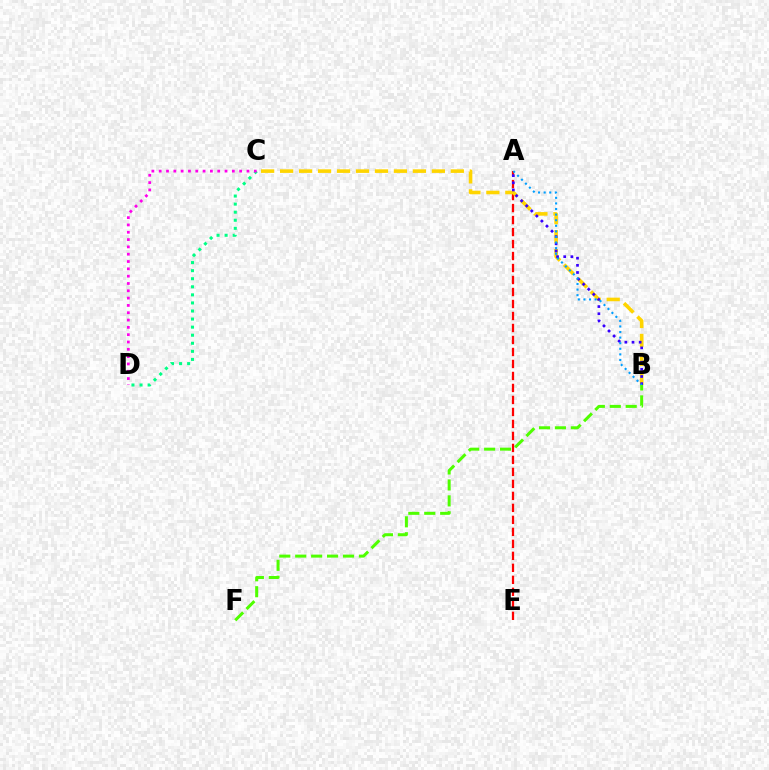{('A', 'E'): [{'color': '#ff0000', 'line_style': 'dashed', 'thickness': 1.63}], ('B', 'C'): [{'color': '#ffd500', 'line_style': 'dashed', 'thickness': 2.58}], ('C', 'D'): [{'color': '#00ff86', 'line_style': 'dotted', 'thickness': 2.19}, {'color': '#ff00ed', 'line_style': 'dotted', 'thickness': 1.99}], ('A', 'B'): [{'color': '#3700ff', 'line_style': 'dotted', 'thickness': 1.94}, {'color': '#009eff', 'line_style': 'dotted', 'thickness': 1.52}], ('B', 'F'): [{'color': '#4fff00', 'line_style': 'dashed', 'thickness': 2.16}]}